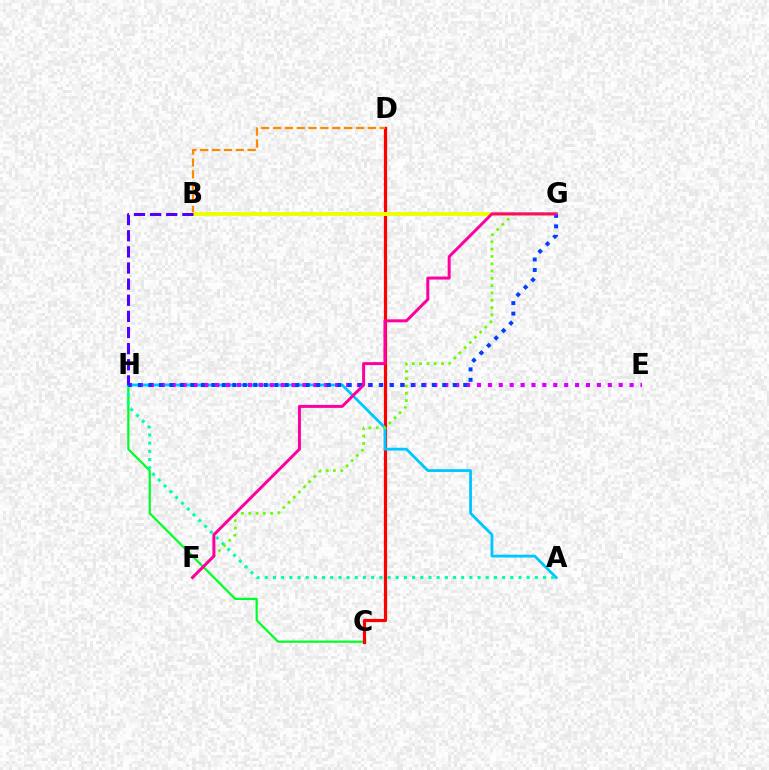{('C', 'H'): [{'color': '#00ff27', 'line_style': 'solid', 'thickness': 1.61}], ('C', 'D'): [{'color': '#ff0000', 'line_style': 'solid', 'thickness': 2.3}], ('A', 'H'): [{'color': '#00c7ff', 'line_style': 'solid', 'thickness': 2.03}, {'color': '#00ffaf', 'line_style': 'dotted', 'thickness': 2.22}], ('B', 'D'): [{'color': '#ff8800', 'line_style': 'dashed', 'thickness': 1.61}], ('E', 'H'): [{'color': '#d600ff', 'line_style': 'dotted', 'thickness': 2.96}], ('B', 'G'): [{'color': '#eeff00', 'line_style': 'solid', 'thickness': 2.81}], ('F', 'G'): [{'color': '#66ff00', 'line_style': 'dotted', 'thickness': 1.99}, {'color': '#ff00a0', 'line_style': 'solid', 'thickness': 2.15}], ('G', 'H'): [{'color': '#003fff', 'line_style': 'dotted', 'thickness': 2.85}], ('B', 'H'): [{'color': '#4f00ff', 'line_style': 'dashed', 'thickness': 2.19}]}